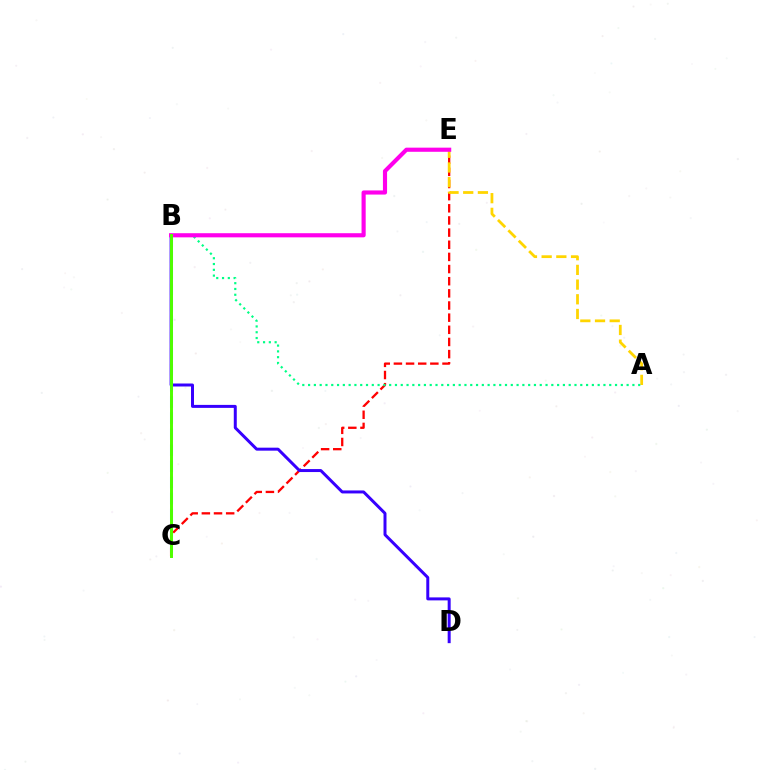{('C', 'E'): [{'color': '#ff0000', 'line_style': 'dashed', 'thickness': 1.65}], ('A', 'E'): [{'color': '#ffd500', 'line_style': 'dashed', 'thickness': 2.0}], ('A', 'B'): [{'color': '#00ff86', 'line_style': 'dotted', 'thickness': 1.57}], ('B', 'C'): [{'color': '#009eff', 'line_style': 'dashed', 'thickness': 2.19}, {'color': '#4fff00', 'line_style': 'solid', 'thickness': 2.13}], ('B', 'D'): [{'color': '#3700ff', 'line_style': 'solid', 'thickness': 2.15}], ('B', 'E'): [{'color': '#ff00ed', 'line_style': 'solid', 'thickness': 2.98}]}